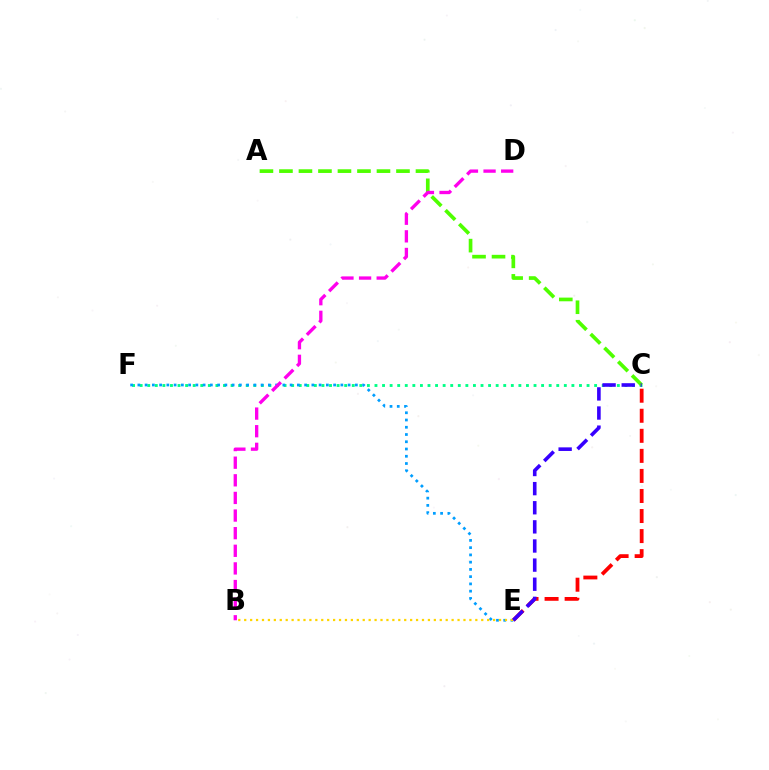{('C', 'E'): [{'color': '#ff0000', 'line_style': 'dashed', 'thickness': 2.72}, {'color': '#3700ff', 'line_style': 'dashed', 'thickness': 2.6}], ('C', 'F'): [{'color': '#00ff86', 'line_style': 'dotted', 'thickness': 2.06}], ('E', 'F'): [{'color': '#009eff', 'line_style': 'dotted', 'thickness': 1.97}], ('A', 'C'): [{'color': '#4fff00', 'line_style': 'dashed', 'thickness': 2.65}], ('B', 'D'): [{'color': '#ff00ed', 'line_style': 'dashed', 'thickness': 2.39}], ('B', 'E'): [{'color': '#ffd500', 'line_style': 'dotted', 'thickness': 1.61}]}